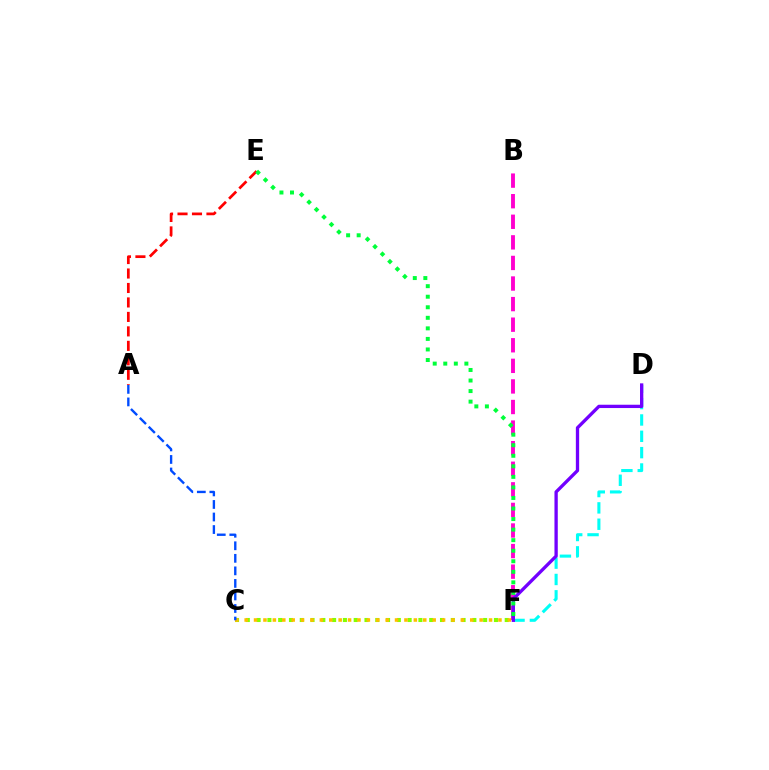{('D', 'F'): [{'color': '#00fff6', 'line_style': 'dashed', 'thickness': 2.22}, {'color': '#7200ff', 'line_style': 'solid', 'thickness': 2.38}], ('B', 'F'): [{'color': '#ff00cf', 'line_style': 'dashed', 'thickness': 2.8}], ('C', 'F'): [{'color': '#84ff00', 'line_style': 'dotted', 'thickness': 2.93}, {'color': '#ffbd00', 'line_style': 'dotted', 'thickness': 2.55}], ('A', 'E'): [{'color': '#ff0000', 'line_style': 'dashed', 'thickness': 1.97}], ('E', 'F'): [{'color': '#00ff39', 'line_style': 'dotted', 'thickness': 2.87}], ('A', 'C'): [{'color': '#004bff', 'line_style': 'dashed', 'thickness': 1.7}]}